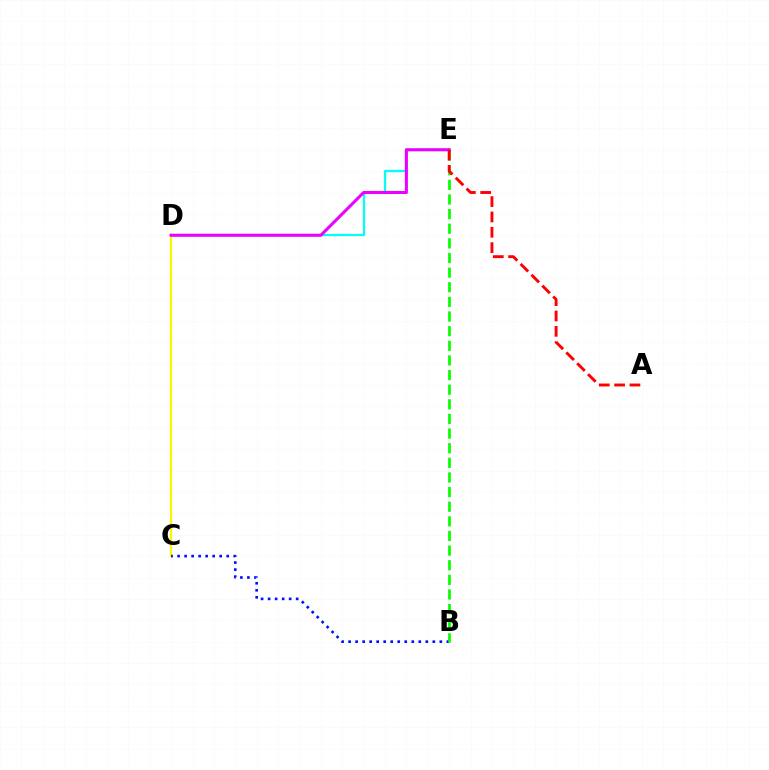{('C', 'D'): [{'color': '#fcf500', 'line_style': 'solid', 'thickness': 1.65}], ('D', 'E'): [{'color': '#00fff6', 'line_style': 'solid', 'thickness': 1.63}, {'color': '#ee00ff', 'line_style': 'solid', 'thickness': 2.2}], ('B', 'C'): [{'color': '#0010ff', 'line_style': 'dotted', 'thickness': 1.91}], ('B', 'E'): [{'color': '#08ff00', 'line_style': 'dashed', 'thickness': 1.99}], ('A', 'E'): [{'color': '#ff0000', 'line_style': 'dashed', 'thickness': 2.09}]}